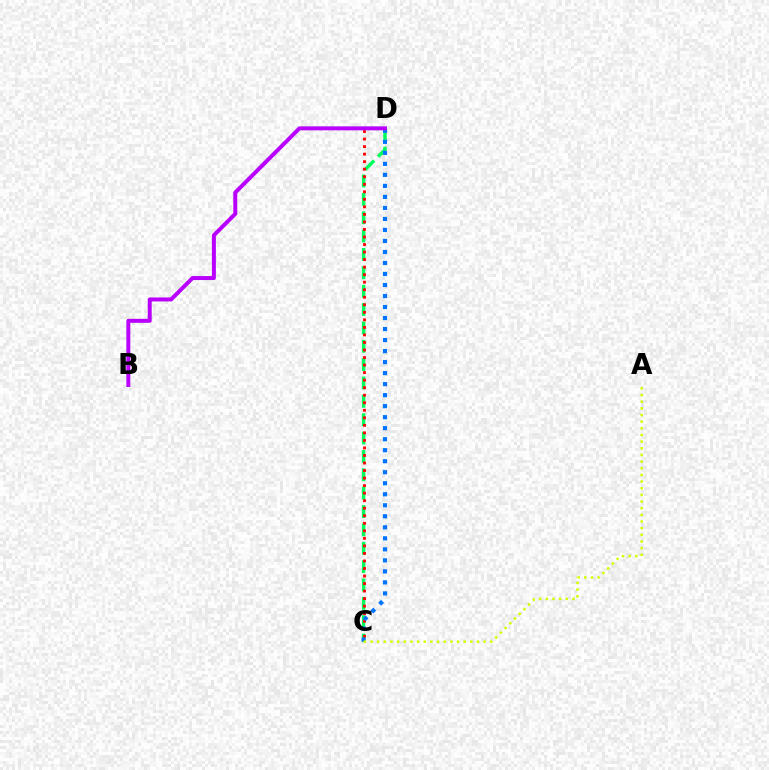{('C', 'D'): [{'color': '#00ff5c', 'line_style': 'dashed', 'thickness': 2.49}, {'color': '#ff0000', 'line_style': 'dotted', 'thickness': 2.05}, {'color': '#0074ff', 'line_style': 'dotted', 'thickness': 2.99}], ('A', 'C'): [{'color': '#d1ff00', 'line_style': 'dotted', 'thickness': 1.81}], ('B', 'D'): [{'color': '#b900ff', 'line_style': 'solid', 'thickness': 2.86}]}